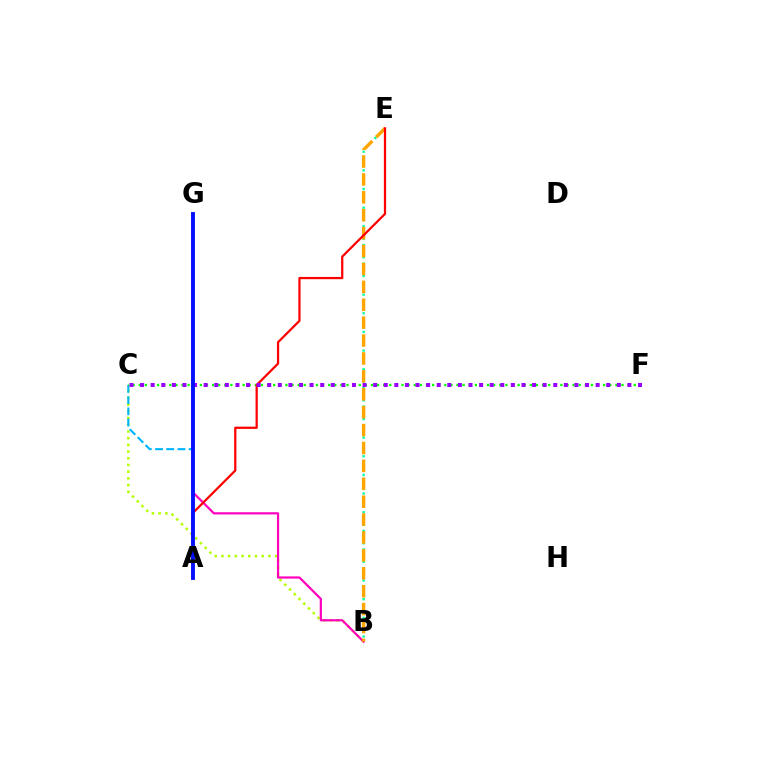{('B', 'C'): [{'color': '#b3ff00', 'line_style': 'dotted', 'thickness': 1.82}], ('B', 'E'): [{'color': '#00ff9d', 'line_style': 'dotted', 'thickness': 1.69}, {'color': '#ffa500', 'line_style': 'dashed', 'thickness': 2.43}], ('A', 'C'): [{'color': '#00b5ff', 'line_style': 'dashed', 'thickness': 1.52}], ('B', 'G'): [{'color': '#ff00bd', 'line_style': 'solid', 'thickness': 1.59}], ('C', 'F'): [{'color': '#08ff00', 'line_style': 'dotted', 'thickness': 1.66}, {'color': '#9b00ff', 'line_style': 'dotted', 'thickness': 2.88}], ('A', 'E'): [{'color': '#ff0000', 'line_style': 'solid', 'thickness': 1.61}], ('A', 'G'): [{'color': '#0010ff', 'line_style': 'solid', 'thickness': 2.78}]}